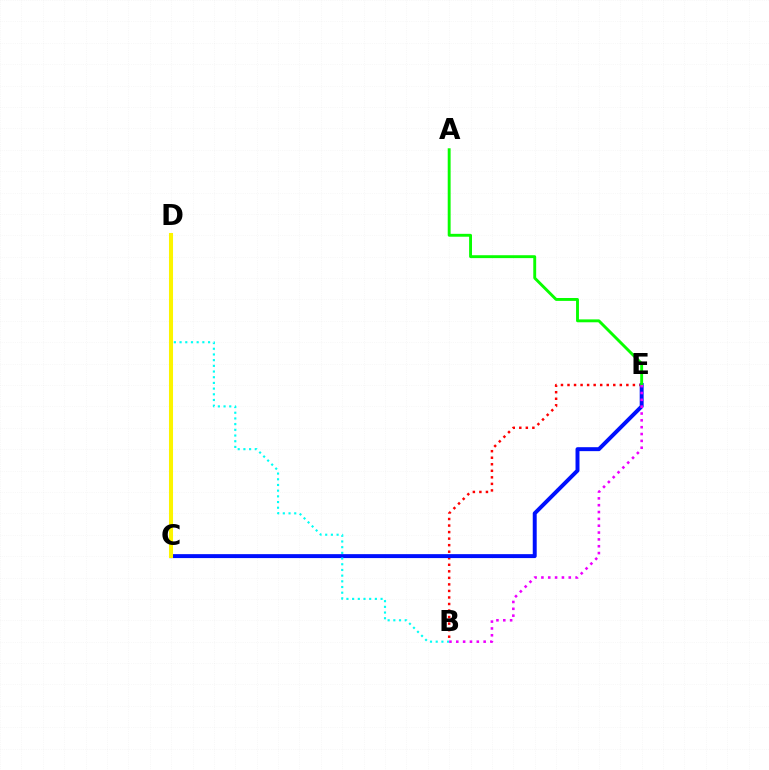{('B', 'E'): [{'color': '#ff0000', 'line_style': 'dotted', 'thickness': 1.78}, {'color': '#ee00ff', 'line_style': 'dotted', 'thickness': 1.86}], ('C', 'E'): [{'color': '#0010ff', 'line_style': 'solid', 'thickness': 2.84}], ('B', 'D'): [{'color': '#00fff6', 'line_style': 'dotted', 'thickness': 1.55}], ('A', 'E'): [{'color': '#08ff00', 'line_style': 'solid', 'thickness': 2.08}], ('C', 'D'): [{'color': '#fcf500', 'line_style': 'solid', 'thickness': 2.91}]}